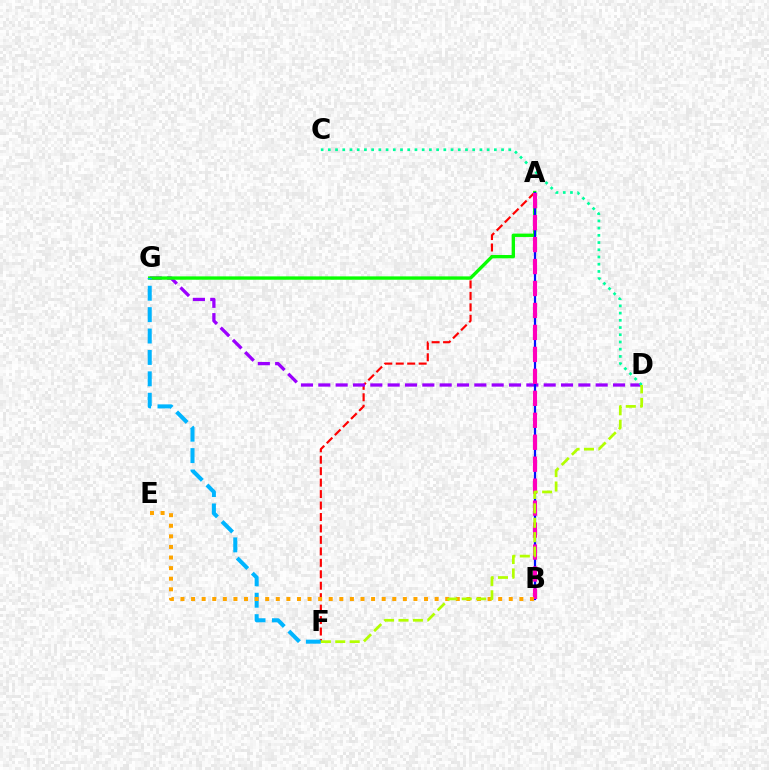{('A', 'F'): [{'color': '#ff0000', 'line_style': 'dashed', 'thickness': 1.56}], ('D', 'G'): [{'color': '#9b00ff', 'line_style': 'dashed', 'thickness': 2.36}], ('A', 'G'): [{'color': '#08ff00', 'line_style': 'solid', 'thickness': 2.41}], ('A', 'B'): [{'color': '#0010ff', 'line_style': 'solid', 'thickness': 1.59}, {'color': '#ff00bd', 'line_style': 'dashed', 'thickness': 2.98}], ('F', 'G'): [{'color': '#00b5ff', 'line_style': 'dashed', 'thickness': 2.91}], ('B', 'E'): [{'color': '#ffa500', 'line_style': 'dotted', 'thickness': 2.88}], ('C', 'D'): [{'color': '#00ff9d', 'line_style': 'dotted', 'thickness': 1.96}], ('D', 'F'): [{'color': '#b3ff00', 'line_style': 'dashed', 'thickness': 1.96}]}